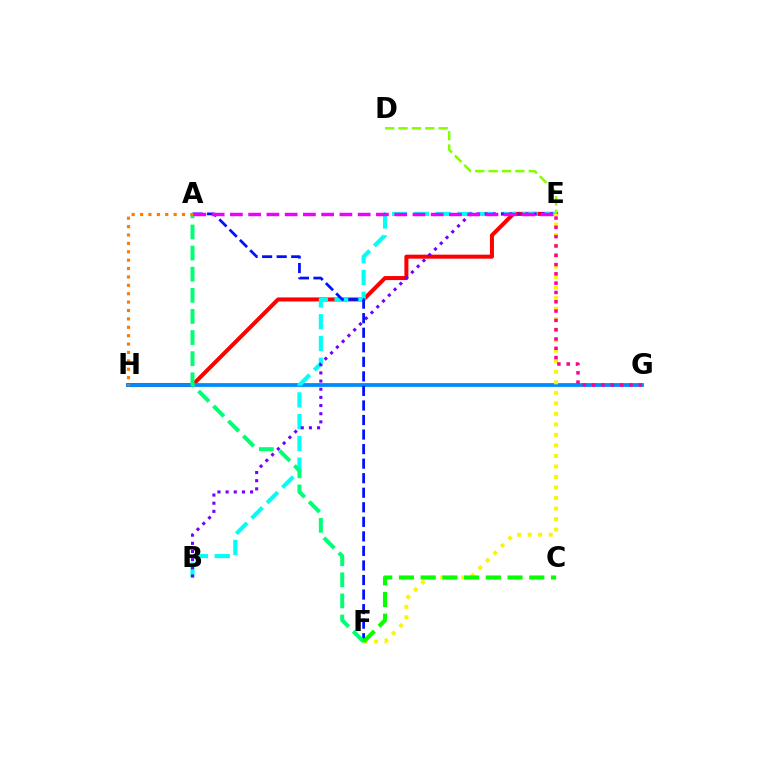{('E', 'H'): [{'color': '#ff0000', 'line_style': 'solid', 'thickness': 2.9}], ('G', 'H'): [{'color': '#008cff', 'line_style': 'solid', 'thickness': 2.72}], ('B', 'E'): [{'color': '#00fff6', 'line_style': 'dashed', 'thickness': 2.96}, {'color': '#7200ff', 'line_style': 'dotted', 'thickness': 2.22}], ('E', 'F'): [{'color': '#fcf500', 'line_style': 'dotted', 'thickness': 2.86}], ('A', 'F'): [{'color': '#0010ff', 'line_style': 'dashed', 'thickness': 1.98}, {'color': '#00ff74', 'line_style': 'dashed', 'thickness': 2.87}], ('A', 'H'): [{'color': '#ff7c00', 'line_style': 'dotted', 'thickness': 2.28}], ('E', 'G'): [{'color': '#ff0094', 'line_style': 'dotted', 'thickness': 2.53}], ('D', 'E'): [{'color': '#84ff00', 'line_style': 'dashed', 'thickness': 1.82}], ('C', 'F'): [{'color': '#08ff00', 'line_style': 'dashed', 'thickness': 2.95}], ('A', 'E'): [{'color': '#ee00ff', 'line_style': 'dashed', 'thickness': 2.48}]}